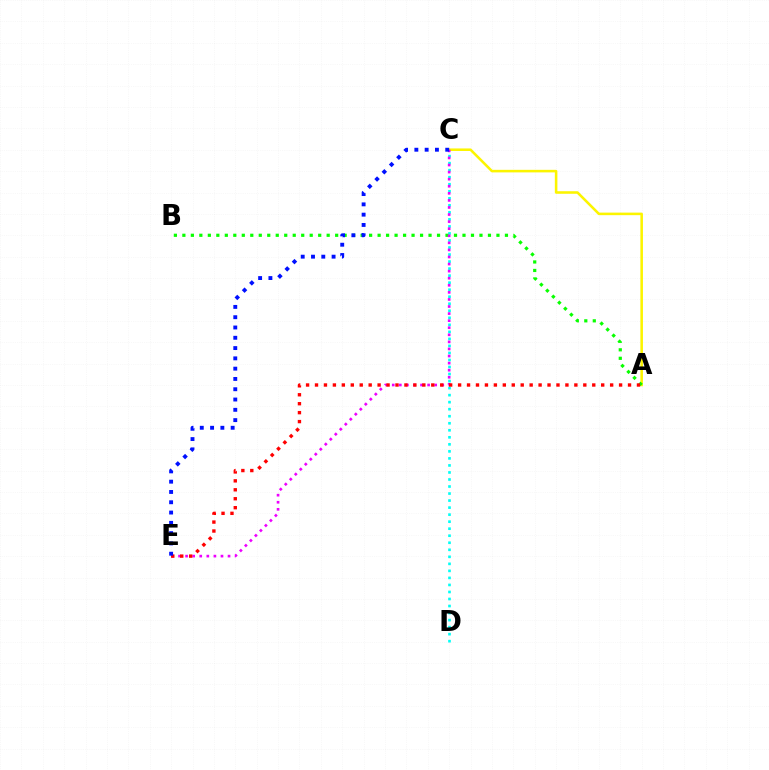{('C', 'D'): [{'color': '#00fff6', 'line_style': 'dotted', 'thickness': 1.91}], ('A', 'C'): [{'color': '#fcf500', 'line_style': 'solid', 'thickness': 1.84}], ('A', 'B'): [{'color': '#08ff00', 'line_style': 'dotted', 'thickness': 2.31}], ('C', 'E'): [{'color': '#ee00ff', 'line_style': 'dotted', 'thickness': 1.92}, {'color': '#0010ff', 'line_style': 'dotted', 'thickness': 2.8}], ('A', 'E'): [{'color': '#ff0000', 'line_style': 'dotted', 'thickness': 2.43}]}